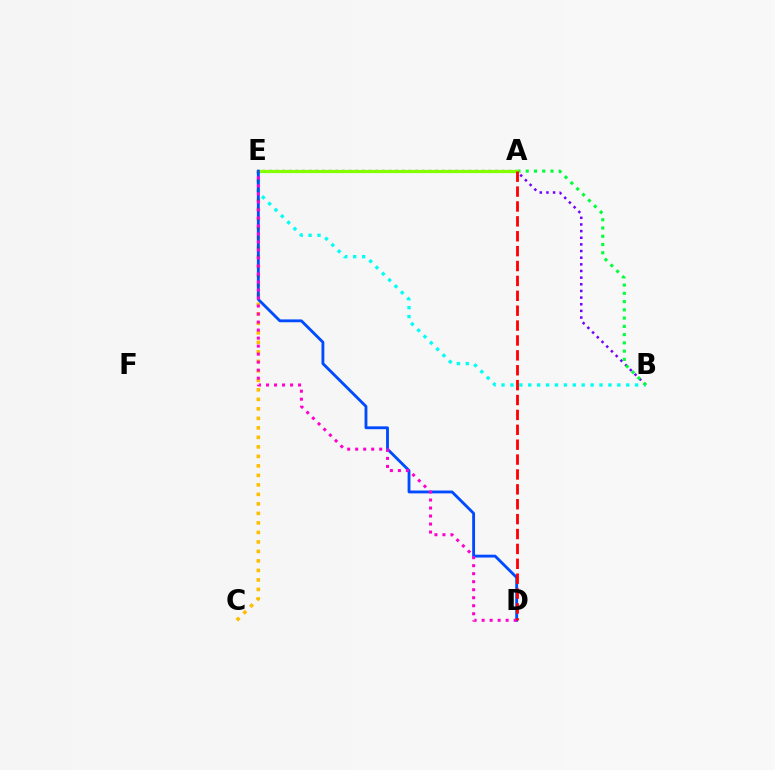{('B', 'E'): [{'color': '#7200ff', 'line_style': 'dotted', 'thickness': 1.81}, {'color': '#00fff6', 'line_style': 'dotted', 'thickness': 2.42}], ('C', 'E'): [{'color': '#ffbd00', 'line_style': 'dotted', 'thickness': 2.58}], ('A', 'B'): [{'color': '#00ff39', 'line_style': 'dotted', 'thickness': 2.24}], ('A', 'E'): [{'color': '#84ff00', 'line_style': 'solid', 'thickness': 2.33}], ('D', 'E'): [{'color': '#004bff', 'line_style': 'solid', 'thickness': 2.05}, {'color': '#ff00cf', 'line_style': 'dotted', 'thickness': 2.18}], ('A', 'D'): [{'color': '#ff0000', 'line_style': 'dashed', 'thickness': 2.02}]}